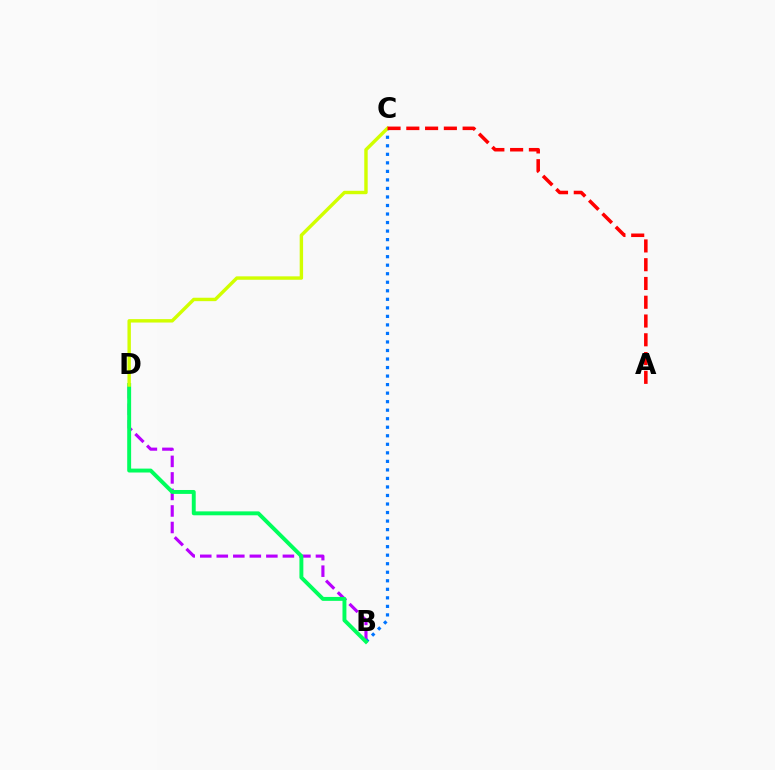{('B', 'D'): [{'color': '#b900ff', 'line_style': 'dashed', 'thickness': 2.25}, {'color': '#00ff5c', 'line_style': 'solid', 'thickness': 2.82}], ('B', 'C'): [{'color': '#0074ff', 'line_style': 'dotted', 'thickness': 2.32}], ('C', 'D'): [{'color': '#d1ff00', 'line_style': 'solid', 'thickness': 2.46}], ('A', 'C'): [{'color': '#ff0000', 'line_style': 'dashed', 'thickness': 2.55}]}